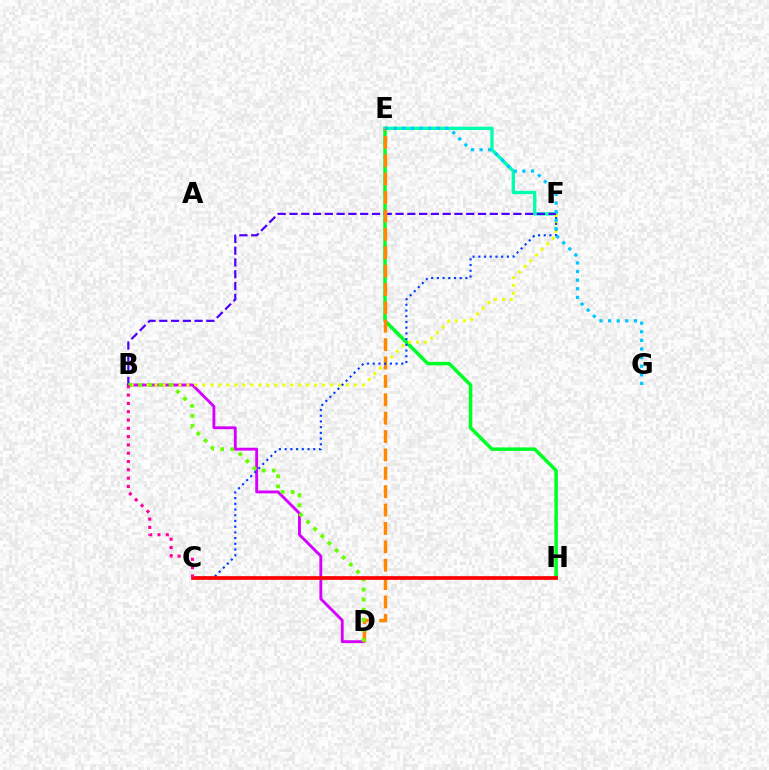{('E', 'H'): [{'color': '#00ff27', 'line_style': 'solid', 'thickness': 2.53}], ('B', 'D'): [{'color': '#d600ff', 'line_style': 'solid', 'thickness': 2.06}, {'color': '#66ff00', 'line_style': 'dotted', 'thickness': 2.74}], ('E', 'F'): [{'color': '#00ffaf', 'line_style': 'solid', 'thickness': 2.39}], ('B', 'F'): [{'color': '#eeff00', 'line_style': 'dotted', 'thickness': 2.17}, {'color': '#4f00ff', 'line_style': 'dashed', 'thickness': 1.6}], ('D', 'E'): [{'color': '#ff8800', 'line_style': 'dashed', 'thickness': 2.5}], ('C', 'F'): [{'color': '#003fff', 'line_style': 'dotted', 'thickness': 1.55}], ('C', 'H'): [{'color': '#ff0000', 'line_style': 'solid', 'thickness': 2.66}], ('E', 'G'): [{'color': '#00c7ff', 'line_style': 'dotted', 'thickness': 2.34}], ('B', 'C'): [{'color': '#ff00a0', 'line_style': 'dotted', 'thickness': 2.26}]}